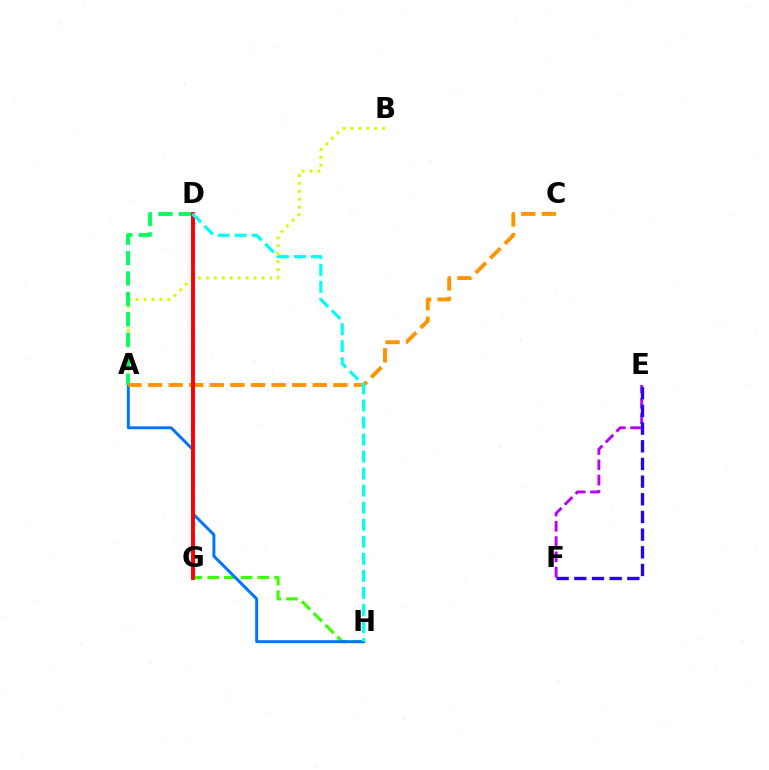{('D', 'G'): [{'color': '#ff00ac', 'line_style': 'dashed', 'thickness': 2.54}, {'color': '#ff0000', 'line_style': 'solid', 'thickness': 2.8}], ('A', 'B'): [{'color': '#d1ff00', 'line_style': 'dotted', 'thickness': 2.15}], ('E', 'F'): [{'color': '#b900ff', 'line_style': 'dashed', 'thickness': 2.08}, {'color': '#2500ff', 'line_style': 'dashed', 'thickness': 2.4}], ('G', 'H'): [{'color': '#3dff00', 'line_style': 'dashed', 'thickness': 2.27}], ('A', 'H'): [{'color': '#0074ff', 'line_style': 'solid', 'thickness': 2.12}], ('A', 'D'): [{'color': '#00ff5c', 'line_style': 'dashed', 'thickness': 2.77}], ('A', 'C'): [{'color': '#ff9400', 'line_style': 'dashed', 'thickness': 2.8}], ('D', 'H'): [{'color': '#00fff6', 'line_style': 'dashed', 'thickness': 2.31}]}